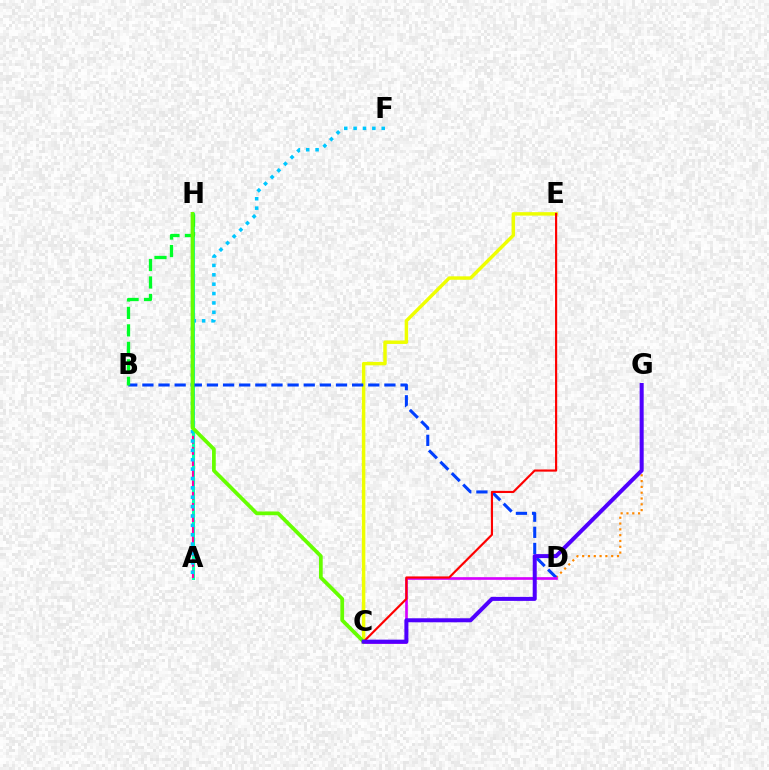{('D', 'G'): [{'color': '#ff8800', 'line_style': 'dotted', 'thickness': 1.58}], ('C', 'E'): [{'color': '#eeff00', 'line_style': 'solid', 'thickness': 2.49}, {'color': '#ff0000', 'line_style': 'solid', 'thickness': 1.55}], ('A', 'H'): [{'color': '#00ffaf', 'line_style': 'solid', 'thickness': 2.18}, {'color': '#ff00a0', 'line_style': 'dashed', 'thickness': 1.52}], ('B', 'D'): [{'color': '#003fff', 'line_style': 'dashed', 'thickness': 2.19}], ('B', 'H'): [{'color': '#00ff27', 'line_style': 'dashed', 'thickness': 2.37}], ('C', 'D'): [{'color': '#d600ff', 'line_style': 'solid', 'thickness': 1.91}], ('A', 'F'): [{'color': '#00c7ff', 'line_style': 'dotted', 'thickness': 2.55}], ('C', 'H'): [{'color': '#66ff00', 'line_style': 'solid', 'thickness': 2.69}], ('C', 'G'): [{'color': '#4f00ff', 'line_style': 'solid', 'thickness': 2.89}]}